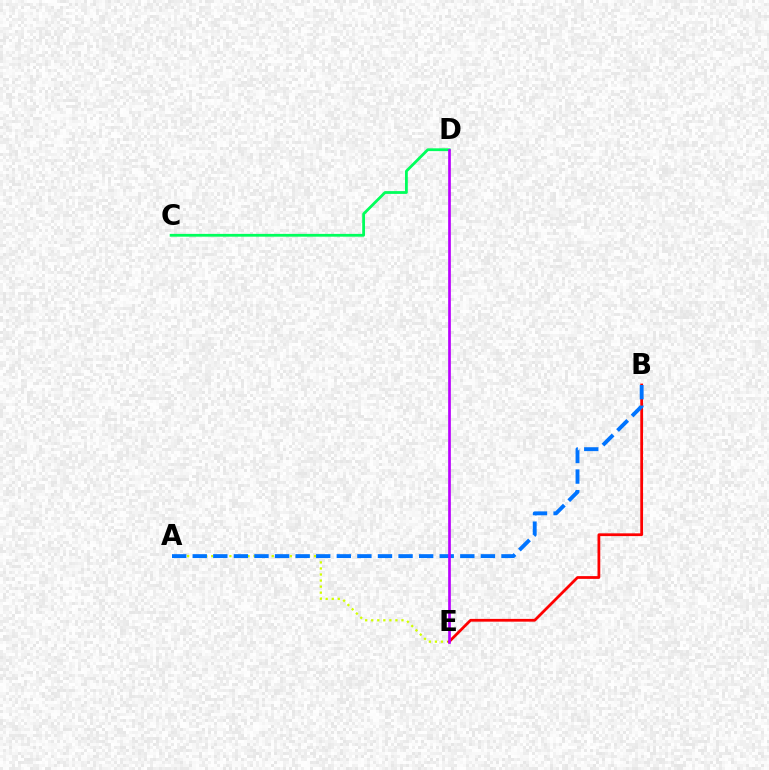{('A', 'E'): [{'color': '#d1ff00', 'line_style': 'dotted', 'thickness': 1.64}], ('B', 'E'): [{'color': '#ff0000', 'line_style': 'solid', 'thickness': 1.99}], ('A', 'B'): [{'color': '#0074ff', 'line_style': 'dashed', 'thickness': 2.8}], ('C', 'D'): [{'color': '#00ff5c', 'line_style': 'solid', 'thickness': 2.01}], ('D', 'E'): [{'color': '#b900ff', 'line_style': 'solid', 'thickness': 1.94}]}